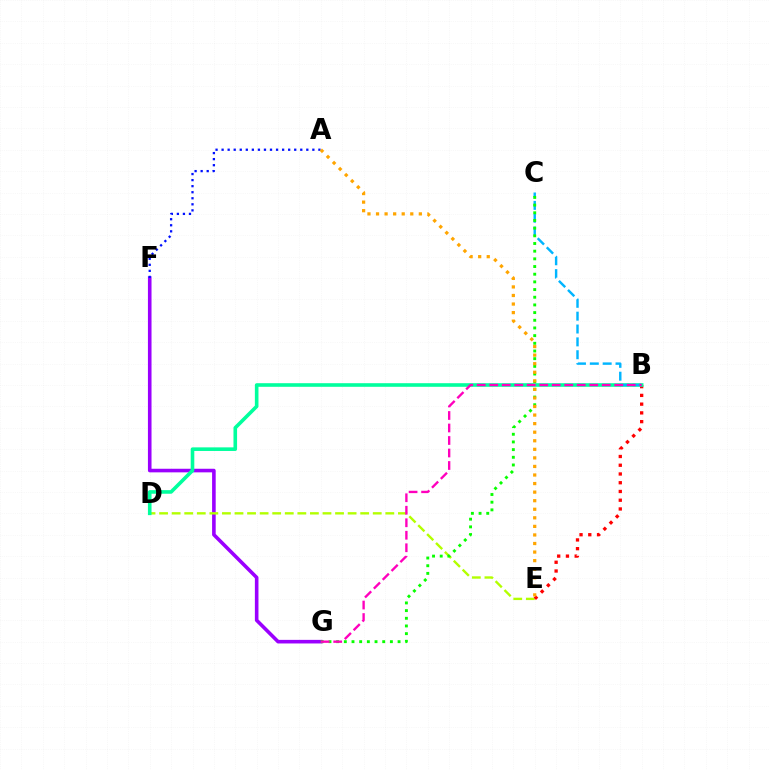{('F', 'G'): [{'color': '#9b00ff', 'line_style': 'solid', 'thickness': 2.59}], ('D', 'E'): [{'color': '#b3ff00', 'line_style': 'dashed', 'thickness': 1.71}], ('A', 'F'): [{'color': '#0010ff', 'line_style': 'dotted', 'thickness': 1.64}], ('B', 'E'): [{'color': '#ff0000', 'line_style': 'dotted', 'thickness': 2.38}], ('B', 'D'): [{'color': '#00ff9d', 'line_style': 'solid', 'thickness': 2.6}], ('B', 'C'): [{'color': '#00b5ff', 'line_style': 'dashed', 'thickness': 1.75}], ('C', 'G'): [{'color': '#08ff00', 'line_style': 'dotted', 'thickness': 2.09}], ('B', 'G'): [{'color': '#ff00bd', 'line_style': 'dashed', 'thickness': 1.7}], ('A', 'E'): [{'color': '#ffa500', 'line_style': 'dotted', 'thickness': 2.33}]}